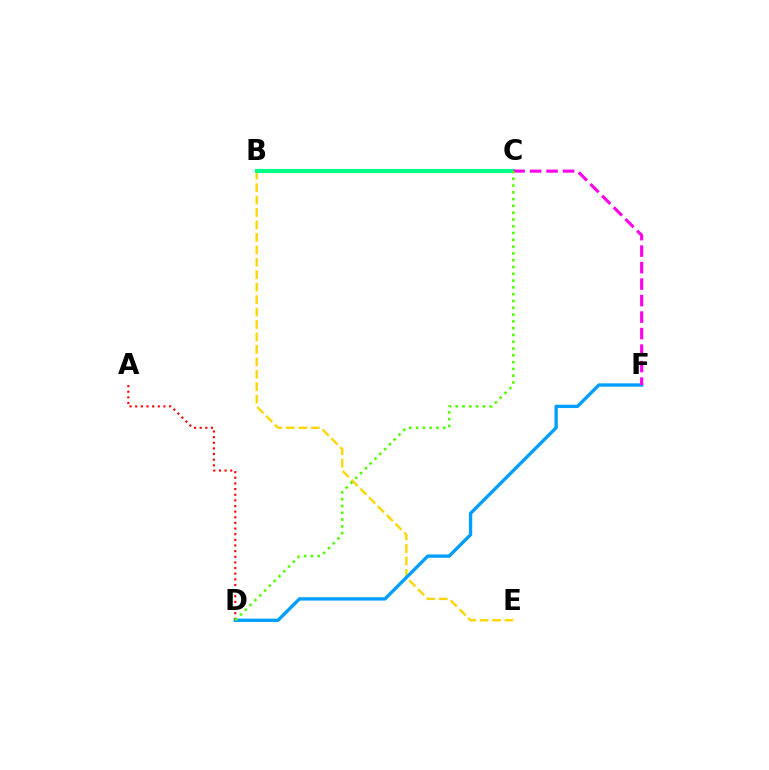{('A', 'D'): [{'color': '#ff0000', 'line_style': 'dotted', 'thickness': 1.53}], ('B', 'E'): [{'color': '#ffd500', 'line_style': 'dashed', 'thickness': 1.69}], ('B', 'C'): [{'color': '#3700ff', 'line_style': 'dashed', 'thickness': 2.86}, {'color': '#00ff86', 'line_style': 'solid', 'thickness': 2.97}], ('D', 'F'): [{'color': '#009eff', 'line_style': 'solid', 'thickness': 2.4}], ('C', 'F'): [{'color': '#ff00ed', 'line_style': 'dashed', 'thickness': 2.24}], ('C', 'D'): [{'color': '#4fff00', 'line_style': 'dotted', 'thickness': 1.85}]}